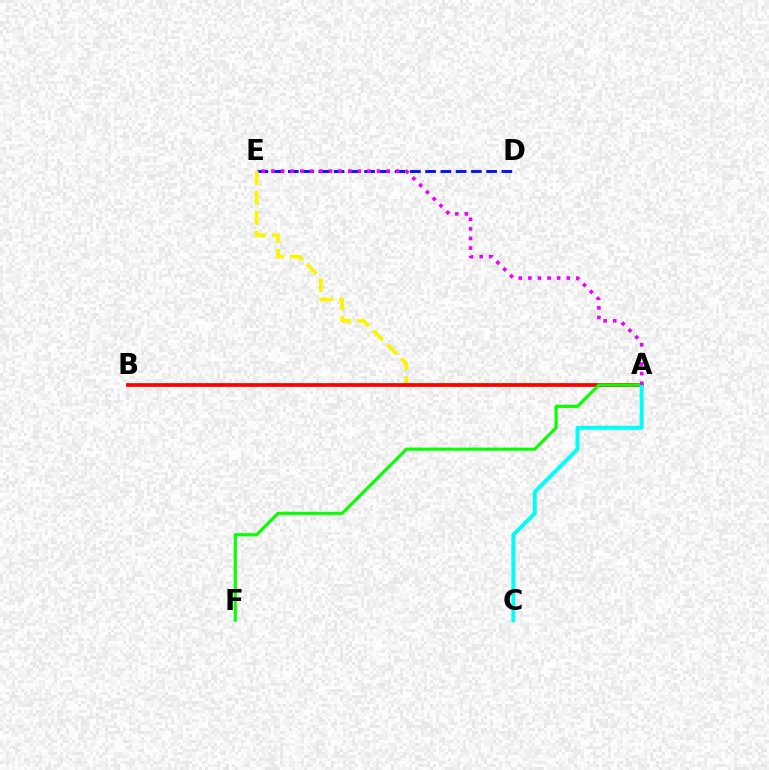{('D', 'E'): [{'color': '#0010ff', 'line_style': 'dashed', 'thickness': 2.07}], ('A', 'E'): [{'color': '#fcf500', 'line_style': 'dashed', 'thickness': 2.69}, {'color': '#ee00ff', 'line_style': 'dotted', 'thickness': 2.61}], ('A', 'B'): [{'color': '#ff0000', 'line_style': 'solid', 'thickness': 2.69}], ('A', 'F'): [{'color': '#08ff00', 'line_style': 'solid', 'thickness': 2.25}], ('A', 'C'): [{'color': '#00fff6', 'line_style': 'solid', 'thickness': 2.84}]}